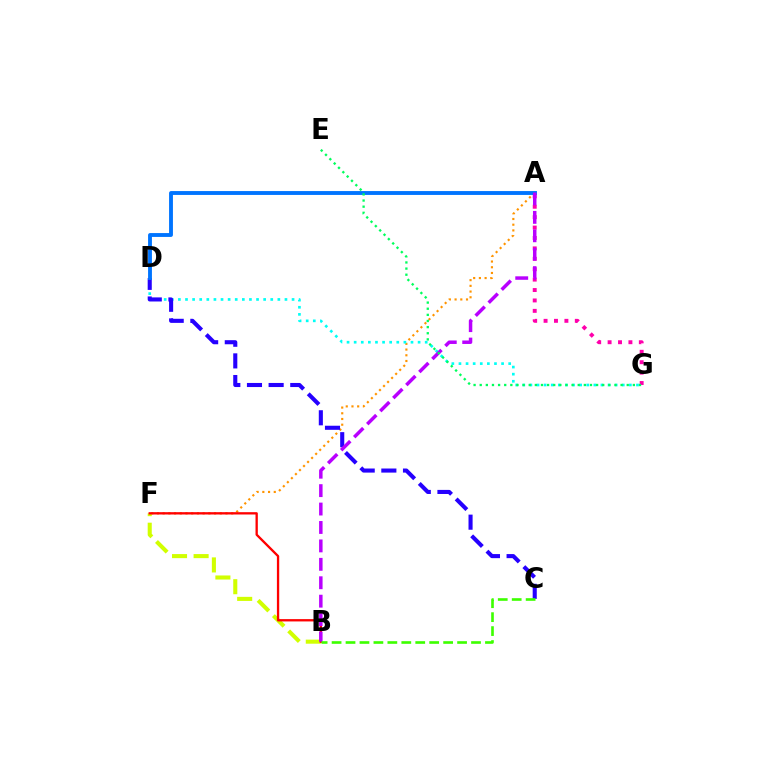{('A', 'F'): [{'color': '#ff9400', 'line_style': 'dotted', 'thickness': 1.55}], ('D', 'G'): [{'color': '#00fff6', 'line_style': 'dotted', 'thickness': 1.93}], ('B', 'F'): [{'color': '#d1ff00', 'line_style': 'dashed', 'thickness': 2.93}, {'color': '#ff0000', 'line_style': 'solid', 'thickness': 1.67}], ('A', 'G'): [{'color': '#ff00ac', 'line_style': 'dotted', 'thickness': 2.83}], ('C', 'D'): [{'color': '#2500ff', 'line_style': 'dashed', 'thickness': 2.94}], ('A', 'D'): [{'color': '#0074ff', 'line_style': 'solid', 'thickness': 2.79}], ('A', 'B'): [{'color': '#b900ff', 'line_style': 'dashed', 'thickness': 2.5}], ('B', 'C'): [{'color': '#3dff00', 'line_style': 'dashed', 'thickness': 1.89}], ('E', 'G'): [{'color': '#00ff5c', 'line_style': 'dotted', 'thickness': 1.66}]}